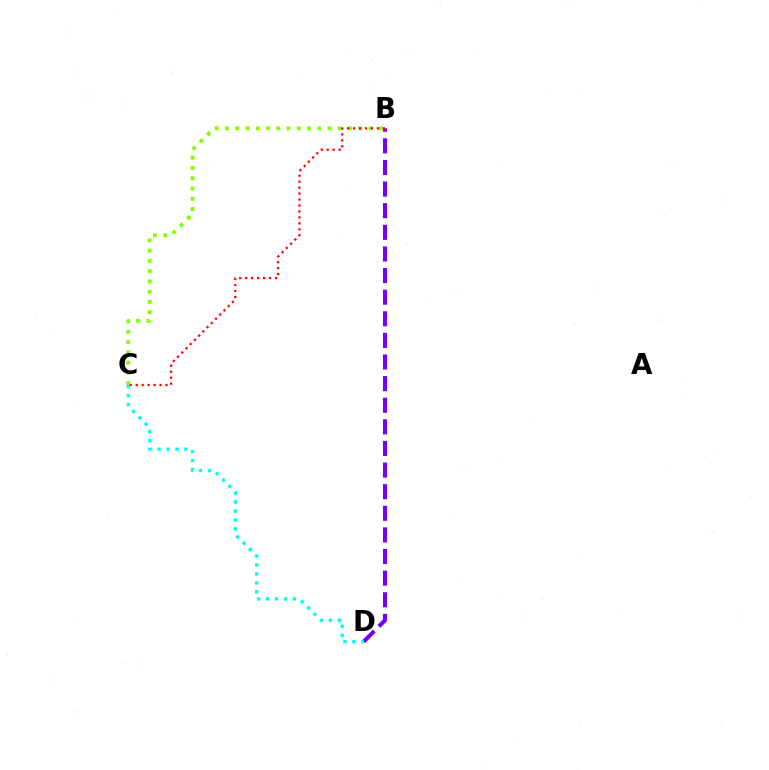{('B', 'D'): [{'color': '#7200ff', 'line_style': 'dashed', 'thickness': 2.94}], ('B', 'C'): [{'color': '#84ff00', 'line_style': 'dotted', 'thickness': 2.79}, {'color': '#ff0000', 'line_style': 'dotted', 'thickness': 1.62}], ('C', 'D'): [{'color': '#00fff6', 'line_style': 'dotted', 'thickness': 2.44}]}